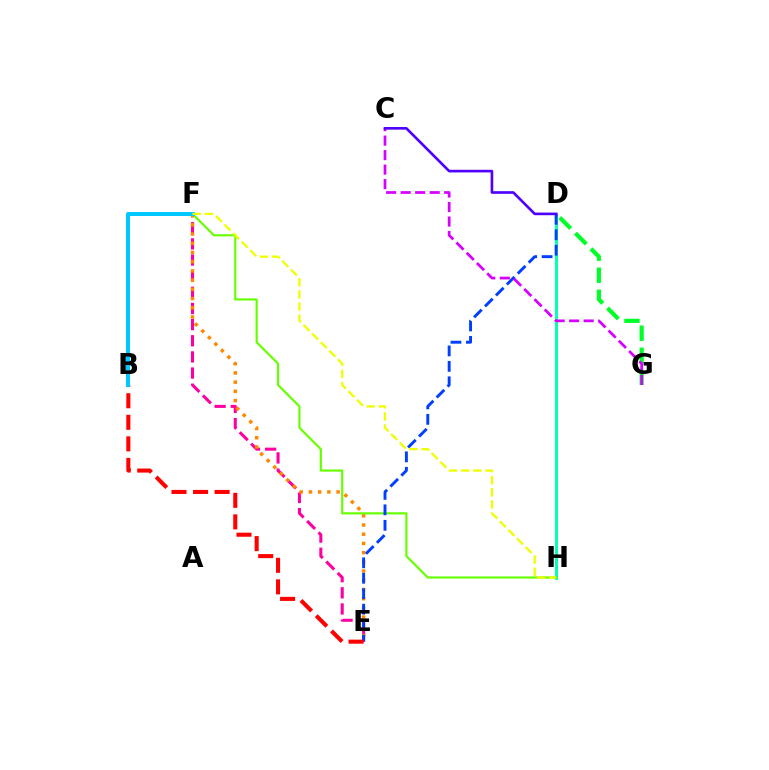{('D', 'G'): [{'color': '#00ff27', 'line_style': 'dashed', 'thickness': 3.0}], ('D', 'H'): [{'color': '#00ffaf', 'line_style': 'solid', 'thickness': 2.09}], ('E', 'F'): [{'color': '#ff00a0', 'line_style': 'dashed', 'thickness': 2.19}, {'color': '#ff8800', 'line_style': 'dotted', 'thickness': 2.5}], ('F', 'H'): [{'color': '#66ff00', 'line_style': 'solid', 'thickness': 1.56}, {'color': '#eeff00', 'line_style': 'dashed', 'thickness': 1.65}], ('D', 'E'): [{'color': '#003fff', 'line_style': 'dashed', 'thickness': 2.1}], ('C', 'G'): [{'color': '#d600ff', 'line_style': 'dashed', 'thickness': 1.97}], ('B', 'E'): [{'color': '#ff0000', 'line_style': 'dashed', 'thickness': 2.93}], ('B', 'F'): [{'color': '#00c7ff', 'line_style': 'solid', 'thickness': 2.85}], ('C', 'D'): [{'color': '#4f00ff', 'line_style': 'solid', 'thickness': 1.9}]}